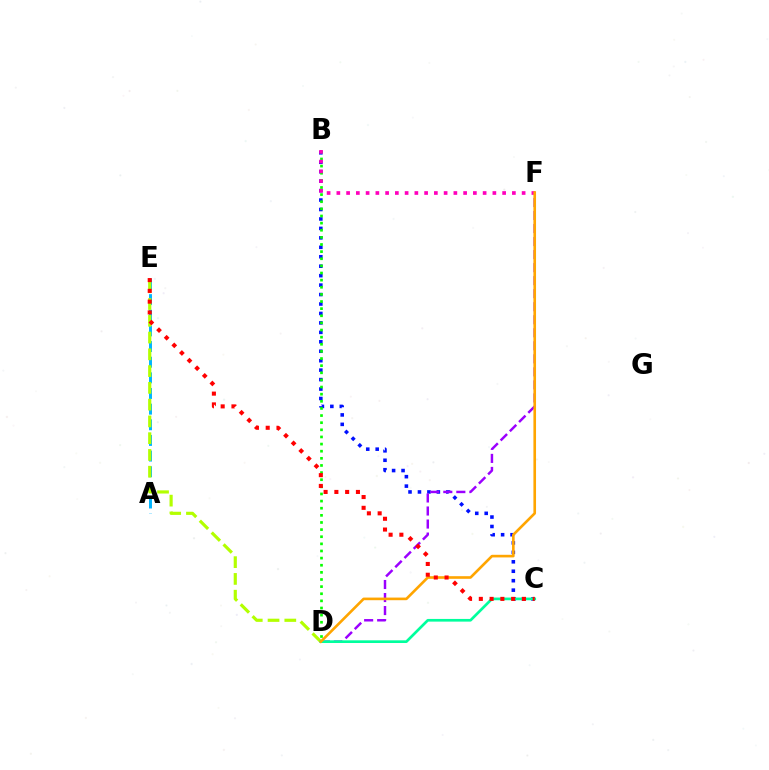{('B', 'C'): [{'color': '#0010ff', 'line_style': 'dotted', 'thickness': 2.57}], ('A', 'E'): [{'color': '#00b5ff', 'line_style': 'dashed', 'thickness': 2.13}], ('D', 'E'): [{'color': '#b3ff00', 'line_style': 'dashed', 'thickness': 2.28}], ('B', 'D'): [{'color': '#08ff00', 'line_style': 'dotted', 'thickness': 1.94}], ('D', 'F'): [{'color': '#9b00ff', 'line_style': 'dashed', 'thickness': 1.77}, {'color': '#ffa500', 'line_style': 'solid', 'thickness': 1.89}], ('C', 'D'): [{'color': '#00ff9d', 'line_style': 'solid', 'thickness': 1.93}], ('B', 'F'): [{'color': '#ff00bd', 'line_style': 'dotted', 'thickness': 2.65}], ('C', 'E'): [{'color': '#ff0000', 'line_style': 'dotted', 'thickness': 2.93}]}